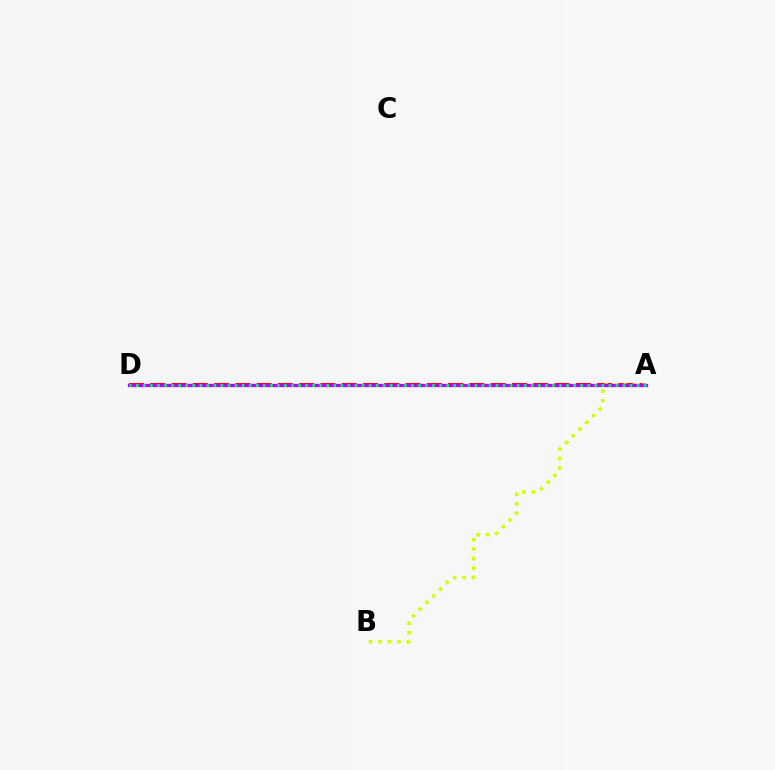{('A', 'D'): [{'color': '#ff0000', 'line_style': 'dashed', 'thickness': 2.89}, {'color': '#0074ff', 'line_style': 'solid', 'thickness': 1.95}, {'color': '#b900ff', 'line_style': 'solid', 'thickness': 2.35}, {'color': '#00ff5c', 'line_style': 'dotted', 'thickness': 1.92}], ('A', 'B'): [{'color': '#d1ff00', 'line_style': 'dotted', 'thickness': 2.57}]}